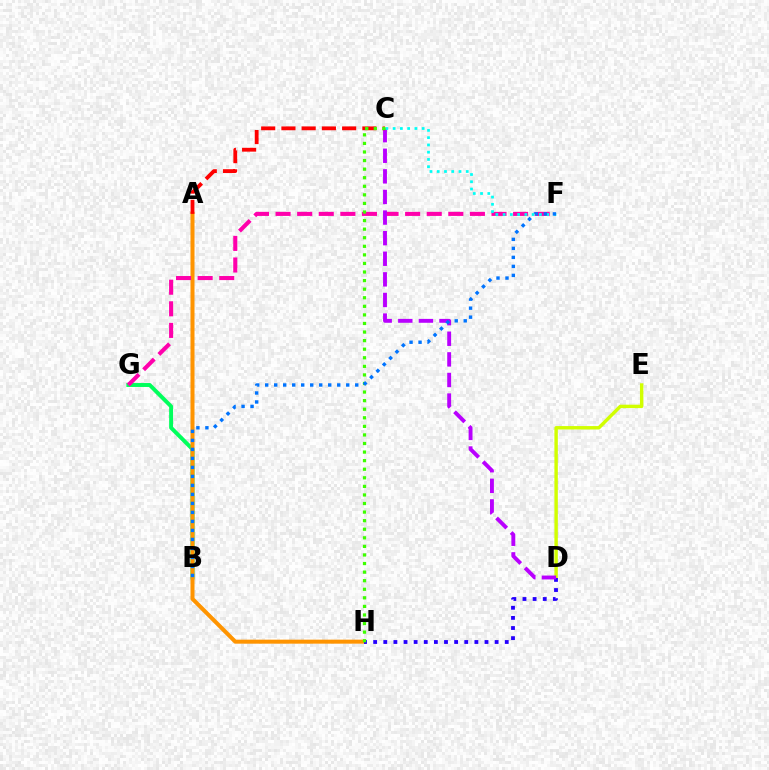{('B', 'G'): [{'color': '#00ff5c', 'line_style': 'solid', 'thickness': 2.83}], ('D', 'E'): [{'color': '#d1ff00', 'line_style': 'solid', 'thickness': 2.46}], ('A', 'H'): [{'color': '#ff9400', 'line_style': 'solid', 'thickness': 2.89}], ('F', 'G'): [{'color': '#ff00ac', 'line_style': 'dashed', 'thickness': 2.93}], ('D', 'H'): [{'color': '#2500ff', 'line_style': 'dotted', 'thickness': 2.75}], ('C', 'D'): [{'color': '#b900ff', 'line_style': 'dashed', 'thickness': 2.8}], ('C', 'F'): [{'color': '#00fff6', 'line_style': 'dotted', 'thickness': 1.97}], ('A', 'C'): [{'color': '#ff0000', 'line_style': 'dashed', 'thickness': 2.75}], ('C', 'H'): [{'color': '#3dff00', 'line_style': 'dotted', 'thickness': 2.33}], ('B', 'F'): [{'color': '#0074ff', 'line_style': 'dotted', 'thickness': 2.45}]}